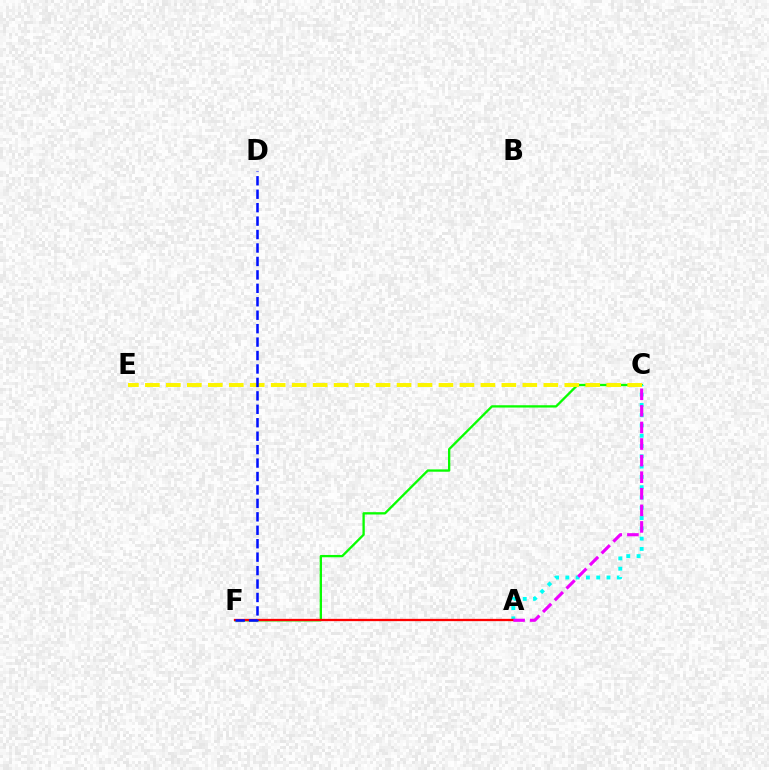{('C', 'F'): [{'color': '#08ff00', 'line_style': 'solid', 'thickness': 1.66}], ('A', 'C'): [{'color': '#00fff6', 'line_style': 'dotted', 'thickness': 2.8}, {'color': '#ee00ff', 'line_style': 'dashed', 'thickness': 2.25}], ('C', 'E'): [{'color': '#fcf500', 'line_style': 'dashed', 'thickness': 2.85}], ('A', 'F'): [{'color': '#ff0000', 'line_style': 'solid', 'thickness': 1.65}], ('D', 'F'): [{'color': '#0010ff', 'line_style': 'dashed', 'thickness': 1.83}]}